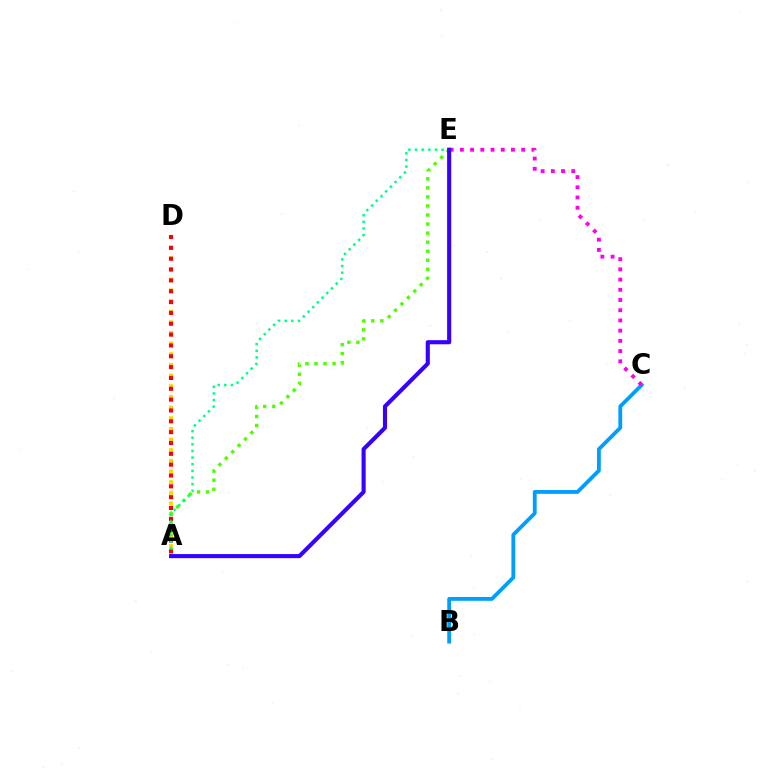{('A', 'D'): [{'color': '#ffd500', 'line_style': 'dotted', 'thickness': 2.9}, {'color': '#ff0000', 'line_style': 'dotted', 'thickness': 2.94}], ('A', 'E'): [{'color': '#4fff00', 'line_style': 'dotted', 'thickness': 2.46}, {'color': '#00ff86', 'line_style': 'dotted', 'thickness': 1.8}, {'color': '#3700ff', 'line_style': 'solid', 'thickness': 2.95}], ('B', 'C'): [{'color': '#009eff', 'line_style': 'solid', 'thickness': 2.75}], ('C', 'E'): [{'color': '#ff00ed', 'line_style': 'dotted', 'thickness': 2.77}]}